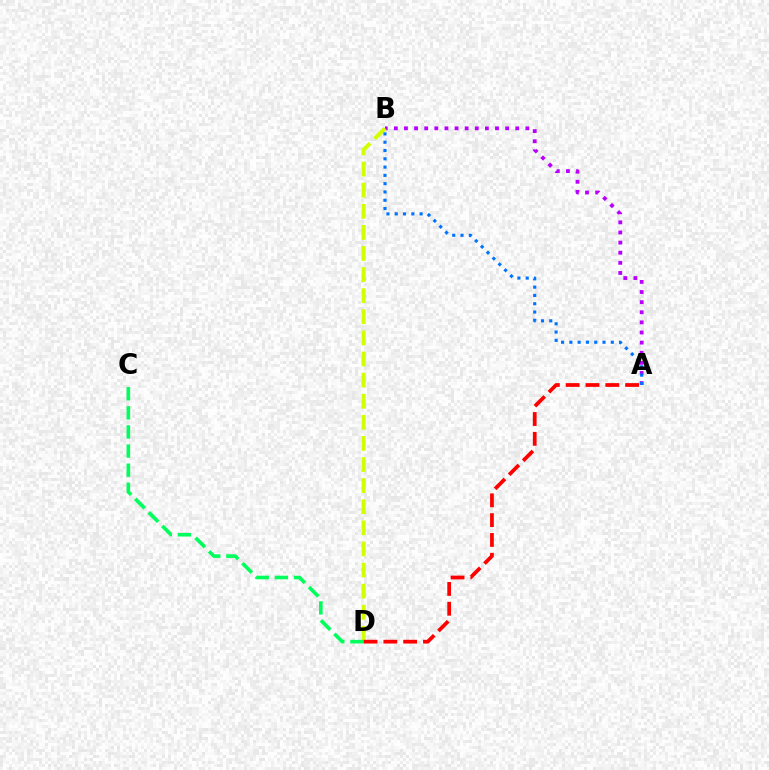{('A', 'B'): [{'color': '#b900ff', 'line_style': 'dotted', 'thickness': 2.75}, {'color': '#0074ff', 'line_style': 'dotted', 'thickness': 2.25}], ('B', 'D'): [{'color': '#d1ff00', 'line_style': 'dashed', 'thickness': 2.87}], ('C', 'D'): [{'color': '#00ff5c', 'line_style': 'dashed', 'thickness': 2.6}], ('A', 'D'): [{'color': '#ff0000', 'line_style': 'dashed', 'thickness': 2.69}]}